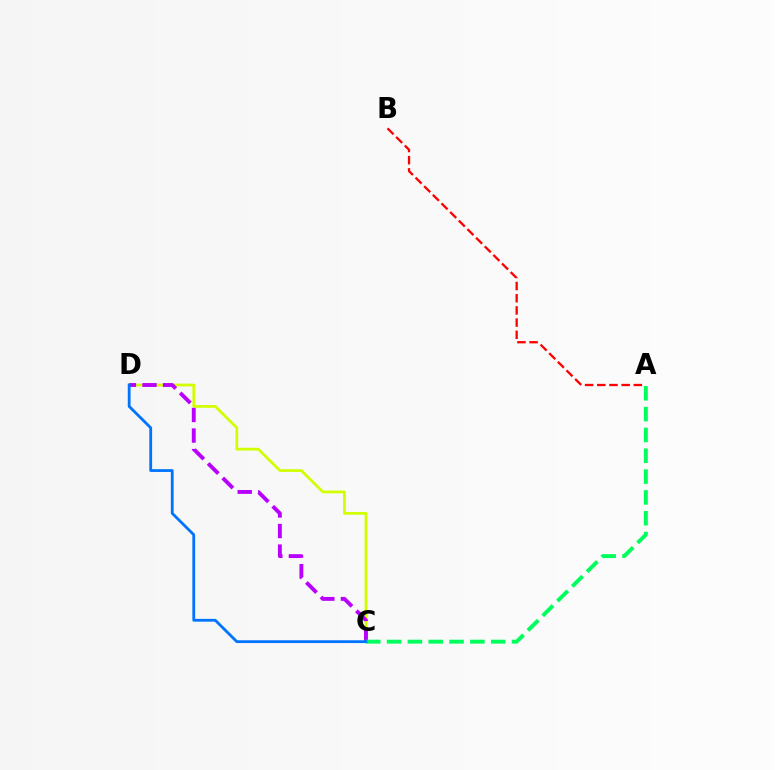{('C', 'D'): [{'color': '#d1ff00', 'line_style': 'solid', 'thickness': 1.98}, {'color': '#b900ff', 'line_style': 'dashed', 'thickness': 2.79}, {'color': '#0074ff', 'line_style': 'solid', 'thickness': 2.01}], ('A', 'C'): [{'color': '#00ff5c', 'line_style': 'dashed', 'thickness': 2.83}], ('A', 'B'): [{'color': '#ff0000', 'line_style': 'dashed', 'thickness': 1.66}]}